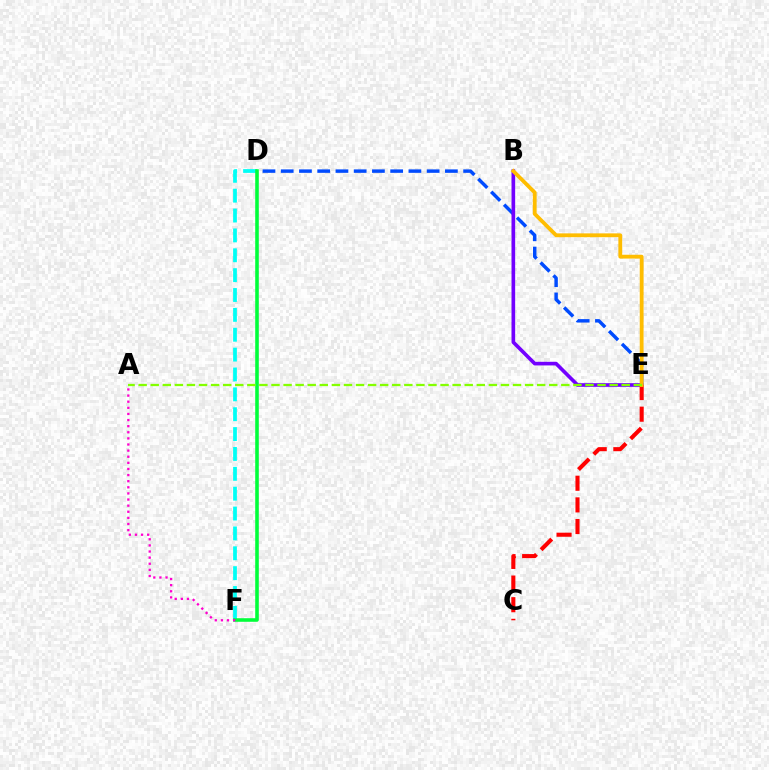{('D', 'E'): [{'color': '#004bff', 'line_style': 'dashed', 'thickness': 2.48}], ('D', 'F'): [{'color': '#00fff6', 'line_style': 'dashed', 'thickness': 2.7}, {'color': '#00ff39', 'line_style': 'solid', 'thickness': 2.58}], ('B', 'E'): [{'color': '#7200ff', 'line_style': 'solid', 'thickness': 2.62}, {'color': '#ffbd00', 'line_style': 'solid', 'thickness': 2.75}], ('C', 'E'): [{'color': '#ff0000', 'line_style': 'dashed', 'thickness': 2.94}], ('A', 'E'): [{'color': '#84ff00', 'line_style': 'dashed', 'thickness': 1.64}], ('A', 'F'): [{'color': '#ff00cf', 'line_style': 'dotted', 'thickness': 1.66}]}